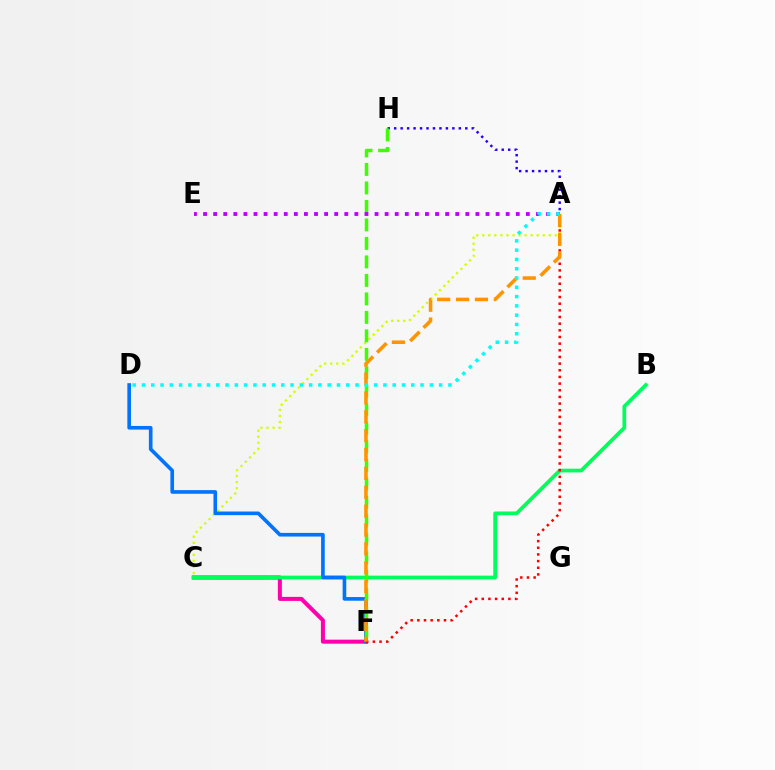{('C', 'F'): [{'color': '#ff00ac', 'line_style': 'solid', 'thickness': 2.9}], ('B', 'C'): [{'color': '#00ff5c', 'line_style': 'solid', 'thickness': 2.69}], ('A', 'H'): [{'color': '#2500ff', 'line_style': 'dotted', 'thickness': 1.76}], ('A', 'C'): [{'color': '#d1ff00', 'line_style': 'dotted', 'thickness': 1.64}], ('D', 'F'): [{'color': '#0074ff', 'line_style': 'solid', 'thickness': 2.62}], ('F', 'H'): [{'color': '#3dff00', 'line_style': 'dashed', 'thickness': 2.51}], ('A', 'E'): [{'color': '#b900ff', 'line_style': 'dotted', 'thickness': 2.74}], ('A', 'F'): [{'color': '#ff0000', 'line_style': 'dotted', 'thickness': 1.81}, {'color': '#ff9400', 'line_style': 'dashed', 'thickness': 2.56}], ('A', 'D'): [{'color': '#00fff6', 'line_style': 'dotted', 'thickness': 2.52}]}